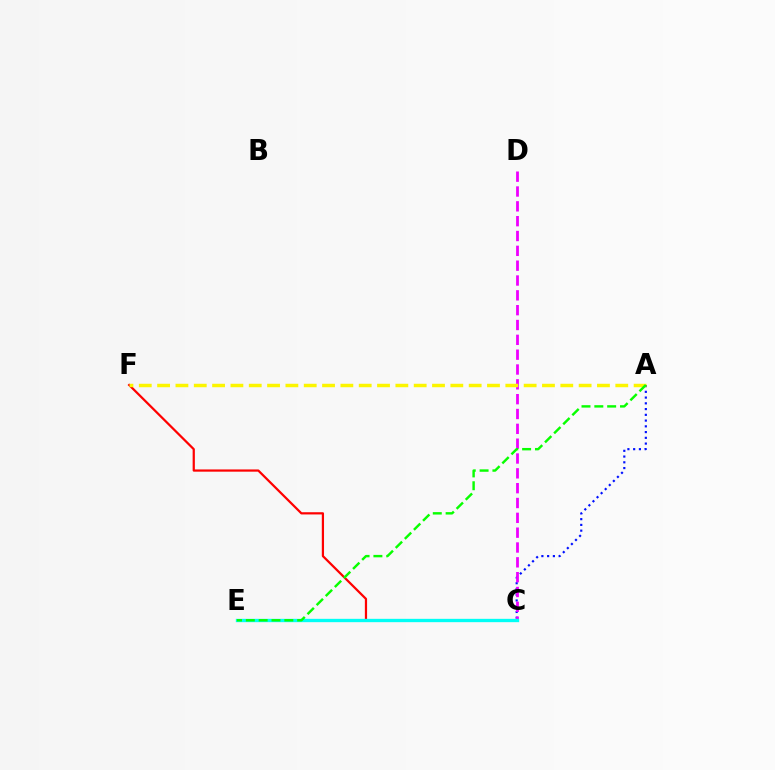{('C', 'F'): [{'color': '#ff0000', 'line_style': 'solid', 'thickness': 1.6}], ('A', 'C'): [{'color': '#0010ff', 'line_style': 'dotted', 'thickness': 1.56}], ('C', 'D'): [{'color': '#ee00ff', 'line_style': 'dashed', 'thickness': 2.02}], ('C', 'E'): [{'color': '#00fff6', 'line_style': 'solid', 'thickness': 2.4}], ('A', 'F'): [{'color': '#fcf500', 'line_style': 'dashed', 'thickness': 2.49}], ('A', 'E'): [{'color': '#08ff00', 'line_style': 'dashed', 'thickness': 1.74}]}